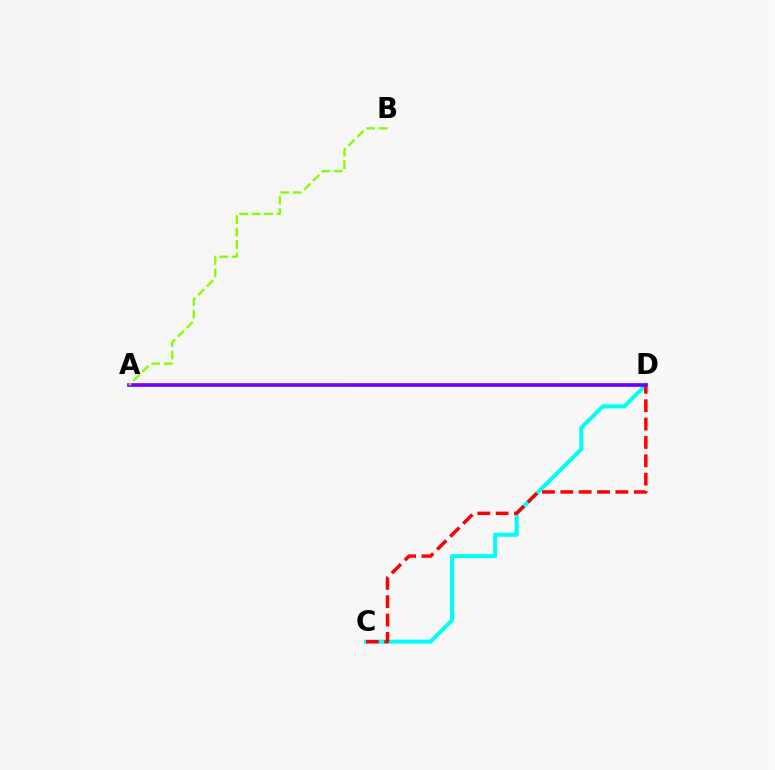{('C', 'D'): [{'color': '#00fff6', 'line_style': 'solid', 'thickness': 2.91}, {'color': '#ff0000', 'line_style': 'dashed', 'thickness': 2.49}], ('A', 'D'): [{'color': '#7200ff', 'line_style': 'solid', 'thickness': 2.64}], ('A', 'B'): [{'color': '#84ff00', 'line_style': 'dashed', 'thickness': 1.7}]}